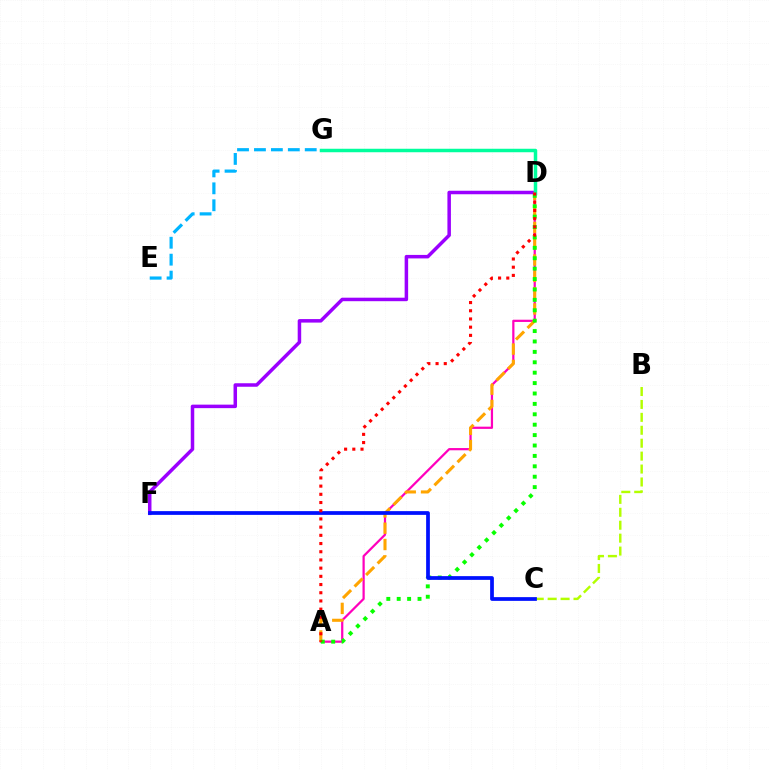{('D', 'F'): [{'color': '#9b00ff', 'line_style': 'solid', 'thickness': 2.52}], ('A', 'D'): [{'color': '#ff00bd', 'line_style': 'solid', 'thickness': 1.61}, {'color': '#ffa500', 'line_style': 'dashed', 'thickness': 2.22}, {'color': '#08ff00', 'line_style': 'dotted', 'thickness': 2.83}, {'color': '#ff0000', 'line_style': 'dotted', 'thickness': 2.23}], ('E', 'G'): [{'color': '#00b5ff', 'line_style': 'dashed', 'thickness': 2.3}], ('B', 'C'): [{'color': '#b3ff00', 'line_style': 'dashed', 'thickness': 1.76}], ('D', 'G'): [{'color': '#00ff9d', 'line_style': 'solid', 'thickness': 2.51}], ('C', 'F'): [{'color': '#0010ff', 'line_style': 'solid', 'thickness': 2.69}]}